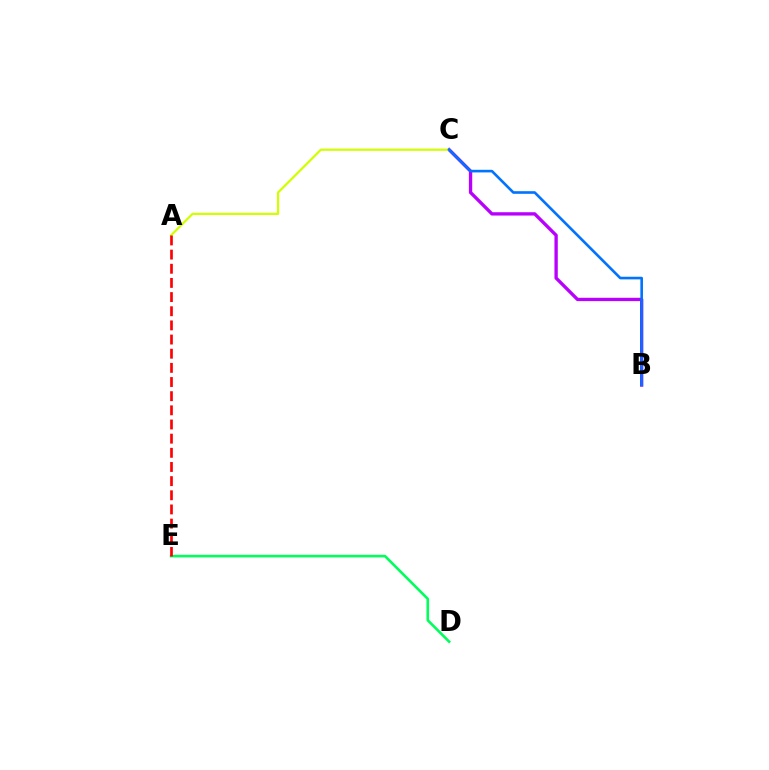{('D', 'E'): [{'color': '#00ff5c', 'line_style': 'solid', 'thickness': 1.88}], ('B', 'C'): [{'color': '#b900ff', 'line_style': 'solid', 'thickness': 2.4}, {'color': '#0074ff', 'line_style': 'solid', 'thickness': 1.89}], ('A', 'C'): [{'color': '#d1ff00', 'line_style': 'solid', 'thickness': 1.61}], ('A', 'E'): [{'color': '#ff0000', 'line_style': 'dashed', 'thickness': 1.92}]}